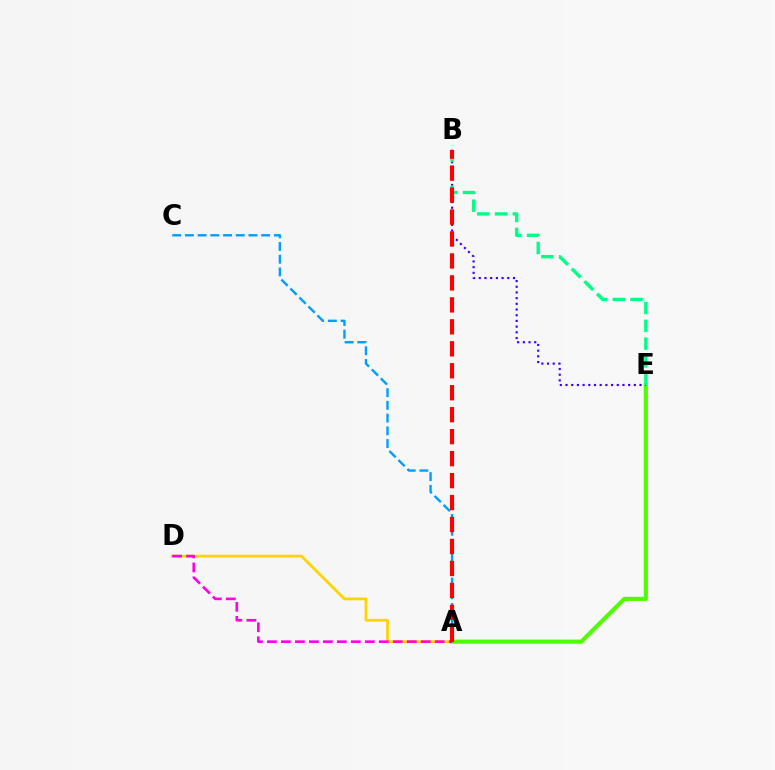{('A', 'D'): [{'color': '#ffd500', 'line_style': 'solid', 'thickness': 2.03}, {'color': '#ff00ed', 'line_style': 'dashed', 'thickness': 1.9}], ('A', 'E'): [{'color': '#4fff00', 'line_style': 'solid', 'thickness': 2.99}], ('B', 'E'): [{'color': '#3700ff', 'line_style': 'dotted', 'thickness': 1.55}, {'color': '#00ff86', 'line_style': 'dashed', 'thickness': 2.42}], ('A', 'C'): [{'color': '#009eff', 'line_style': 'dashed', 'thickness': 1.73}], ('A', 'B'): [{'color': '#ff0000', 'line_style': 'dashed', 'thickness': 2.98}]}